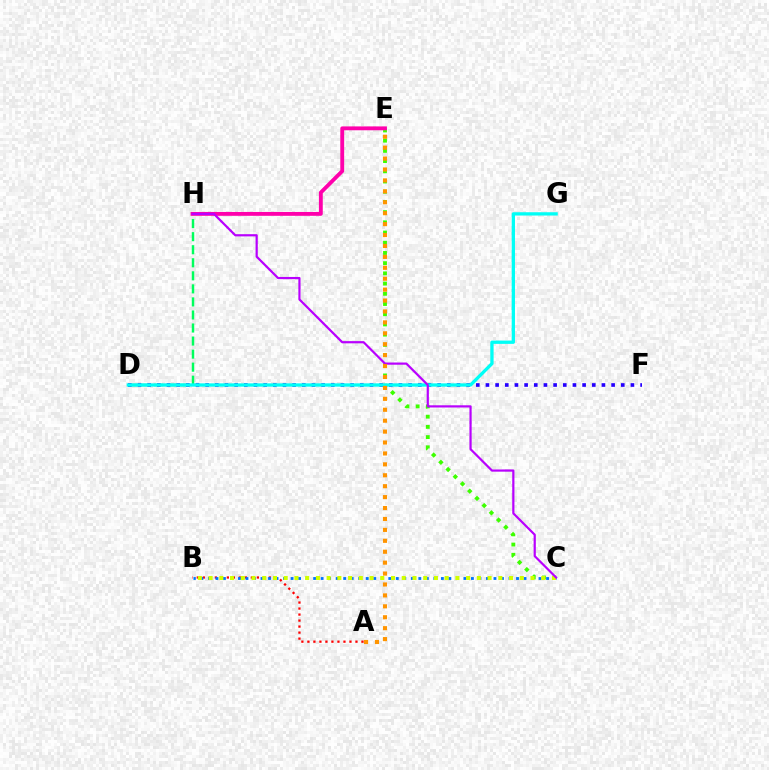{('D', 'H'): [{'color': '#00ff5c', 'line_style': 'dashed', 'thickness': 1.77}], ('A', 'B'): [{'color': '#ff0000', 'line_style': 'dotted', 'thickness': 1.63}], ('C', 'E'): [{'color': '#3dff00', 'line_style': 'dotted', 'thickness': 2.77}], ('B', 'C'): [{'color': '#0074ff', 'line_style': 'dotted', 'thickness': 2.04}, {'color': '#d1ff00', 'line_style': 'dotted', 'thickness': 2.92}], ('D', 'F'): [{'color': '#2500ff', 'line_style': 'dotted', 'thickness': 2.63}], ('E', 'H'): [{'color': '#ff00ac', 'line_style': 'solid', 'thickness': 2.78}], ('D', 'G'): [{'color': '#00fff6', 'line_style': 'solid', 'thickness': 2.38}], ('C', 'H'): [{'color': '#b900ff', 'line_style': 'solid', 'thickness': 1.59}], ('A', 'E'): [{'color': '#ff9400', 'line_style': 'dotted', 'thickness': 2.97}]}